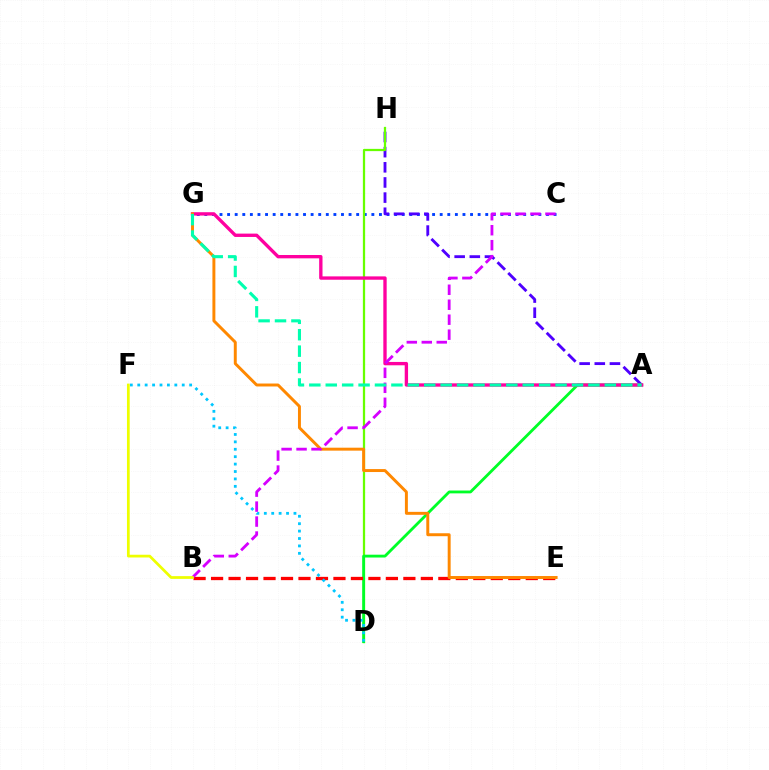{('C', 'G'): [{'color': '#003fff', 'line_style': 'dotted', 'thickness': 2.06}], ('A', 'H'): [{'color': '#4f00ff', 'line_style': 'dashed', 'thickness': 2.06}], ('D', 'H'): [{'color': '#66ff00', 'line_style': 'solid', 'thickness': 1.62}], ('A', 'D'): [{'color': '#00ff27', 'line_style': 'solid', 'thickness': 2.04}], ('B', 'E'): [{'color': '#ff0000', 'line_style': 'dashed', 'thickness': 2.37}], ('A', 'G'): [{'color': '#ff00a0', 'line_style': 'solid', 'thickness': 2.41}, {'color': '#00ffaf', 'line_style': 'dashed', 'thickness': 2.23}], ('E', 'G'): [{'color': '#ff8800', 'line_style': 'solid', 'thickness': 2.13}], ('B', 'C'): [{'color': '#d600ff', 'line_style': 'dashed', 'thickness': 2.03}], ('D', 'F'): [{'color': '#00c7ff', 'line_style': 'dotted', 'thickness': 2.01}], ('B', 'F'): [{'color': '#eeff00', 'line_style': 'solid', 'thickness': 1.98}]}